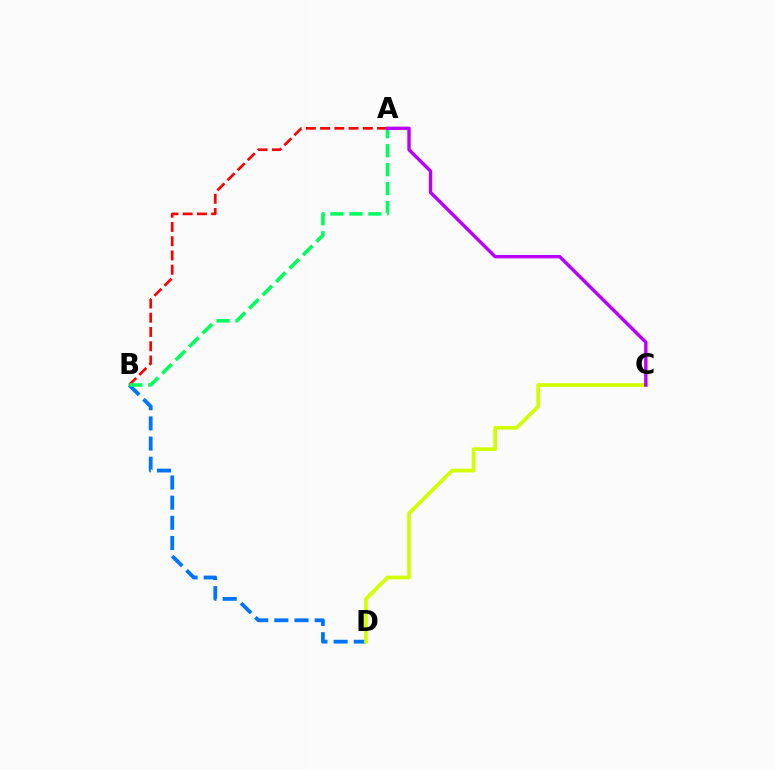{('B', 'D'): [{'color': '#0074ff', 'line_style': 'dashed', 'thickness': 2.74}], ('A', 'B'): [{'color': '#ff0000', 'line_style': 'dashed', 'thickness': 1.94}, {'color': '#00ff5c', 'line_style': 'dashed', 'thickness': 2.57}], ('C', 'D'): [{'color': '#d1ff00', 'line_style': 'solid', 'thickness': 2.66}], ('A', 'C'): [{'color': '#b900ff', 'line_style': 'solid', 'thickness': 2.46}]}